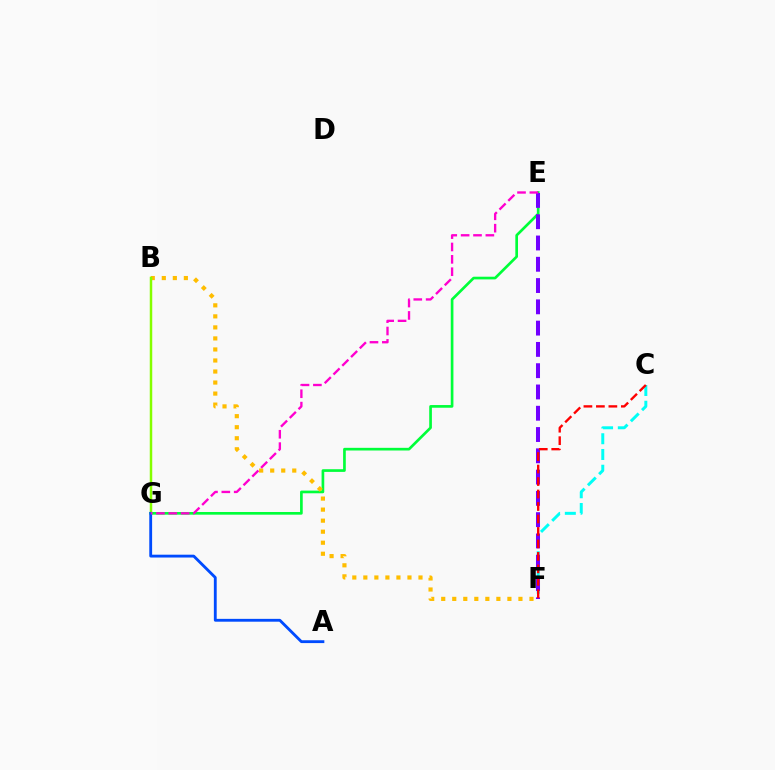{('E', 'G'): [{'color': '#00ff39', 'line_style': 'solid', 'thickness': 1.93}, {'color': '#ff00cf', 'line_style': 'dashed', 'thickness': 1.68}], ('B', 'F'): [{'color': '#ffbd00', 'line_style': 'dotted', 'thickness': 3.0}], ('C', 'F'): [{'color': '#00fff6', 'line_style': 'dashed', 'thickness': 2.14}, {'color': '#ff0000', 'line_style': 'dashed', 'thickness': 1.69}], ('B', 'G'): [{'color': '#84ff00', 'line_style': 'solid', 'thickness': 1.79}], ('A', 'G'): [{'color': '#004bff', 'line_style': 'solid', 'thickness': 2.04}], ('E', 'F'): [{'color': '#7200ff', 'line_style': 'dashed', 'thickness': 2.89}]}